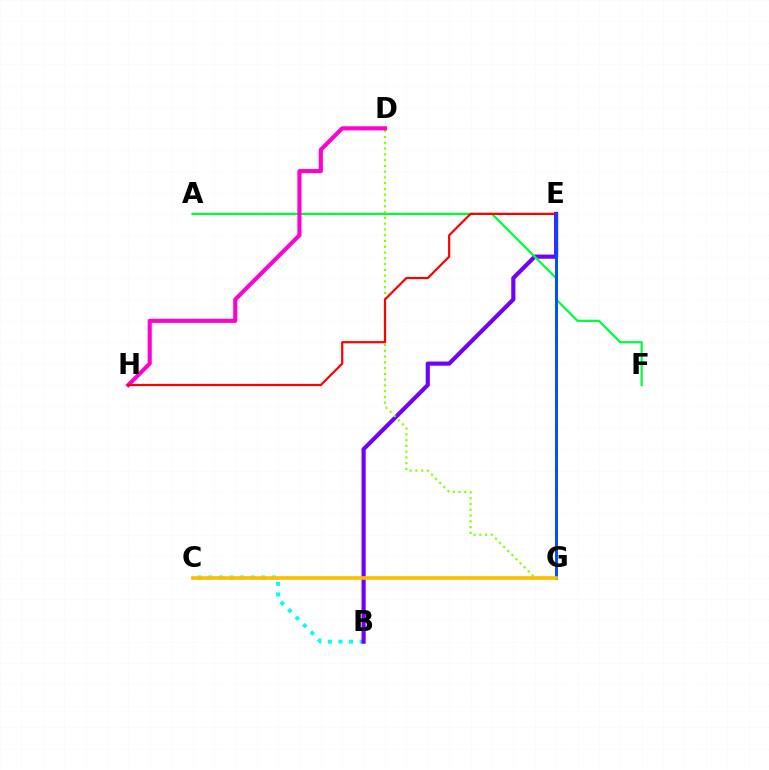{('B', 'C'): [{'color': '#00fff6', 'line_style': 'dotted', 'thickness': 2.87}], ('B', 'E'): [{'color': '#7200ff', 'line_style': 'solid', 'thickness': 3.0}], ('A', 'F'): [{'color': '#00ff39', 'line_style': 'solid', 'thickness': 1.61}], ('D', 'G'): [{'color': '#84ff00', 'line_style': 'dotted', 'thickness': 1.57}], ('D', 'H'): [{'color': '#ff00cf', 'line_style': 'solid', 'thickness': 2.95}], ('E', 'H'): [{'color': '#ff0000', 'line_style': 'solid', 'thickness': 1.6}], ('E', 'G'): [{'color': '#004bff', 'line_style': 'solid', 'thickness': 2.1}], ('C', 'G'): [{'color': '#ffbd00', 'line_style': 'solid', 'thickness': 2.63}]}